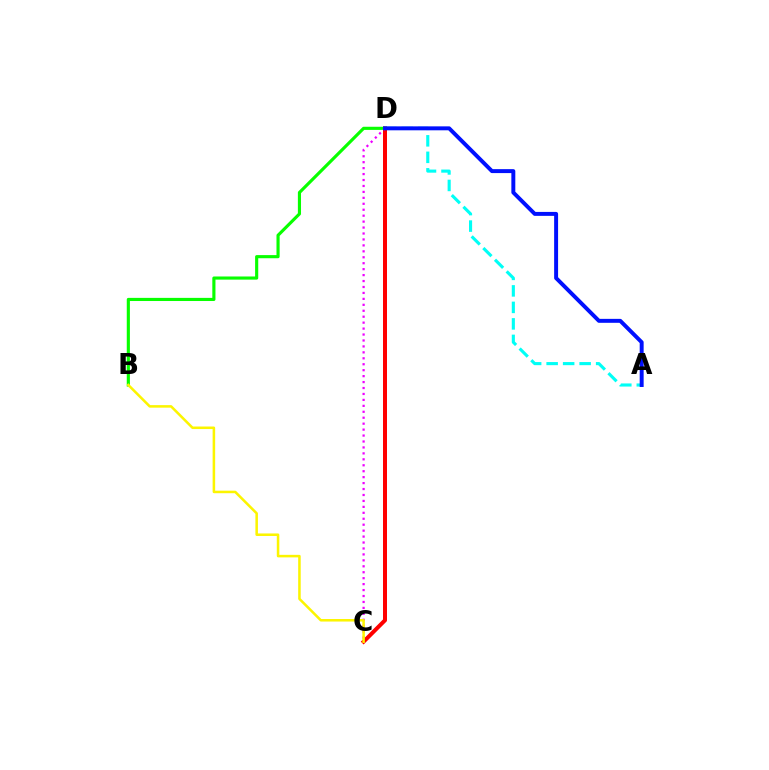{('C', 'D'): [{'color': '#ff0000', 'line_style': 'solid', 'thickness': 2.88}, {'color': '#ee00ff', 'line_style': 'dotted', 'thickness': 1.61}], ('B', 'D'): [{'color': '#08ff00', 'line_style': 'solid', 'thickness': 2.26}], ('A', 'D'): [{'color': '#00fff6', 'line_style': 'dashed', 'thickness': 2.24}, {'color': '#0010ff', 'line_style': 'solid', 'thickness': 2.84}], ('B', 'C'): [{'color': '#fcf500', 'line_style': 'solid', 'thickness': 1.83}]}